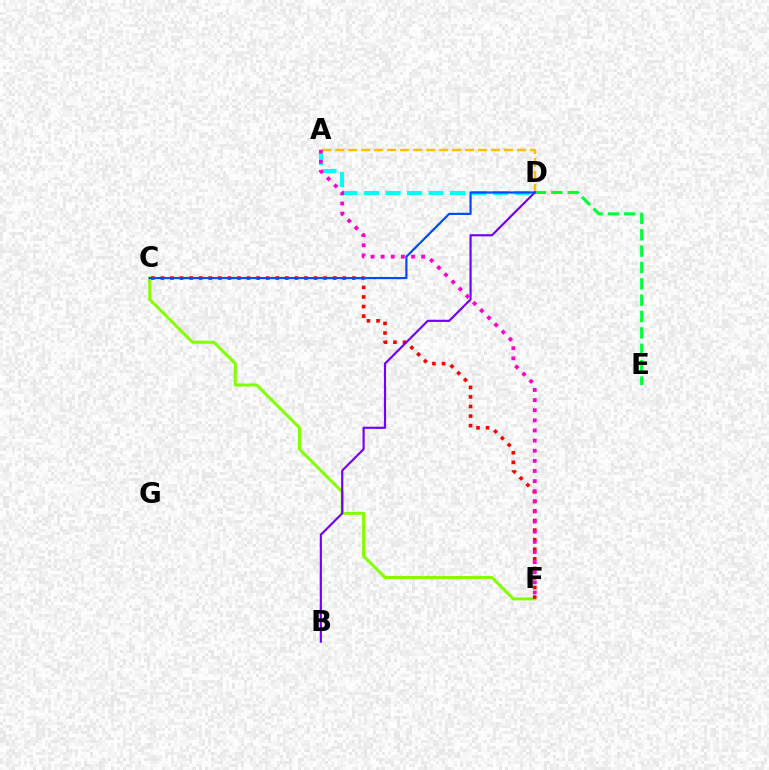{('A', 'D'): [{'color': '#ffbd00', 'line_style': 'dashed', 'thickness': 1.76}, {'color': '#00fff6', 'line_style': 'dashed', 'thickness': 2.92}], ('C', 'F'): [{'color': '#84ff00', 'line_style': 'solid', 'thickness': 2.18}, {'color': '#ff0000', 'line_style': 'dotted', 'thickness': 2.6}], ('D', 'E'): [{'color': '#00ff39', 'line_style': 'dashed', 'thickness': 2.22}], ('B', 'D'): [{'color': '#7200ff', 'line_style': 'solid', 'thickness': 1.56}], ('A', 'F'): [{'color': '#ff00cf', 'line_style': 'dotted', 'thickness': 2.75}], ('C', 'D'): [{'color': '#004bff', 'line_style': 'solid', 'thickness': 1.58}]}